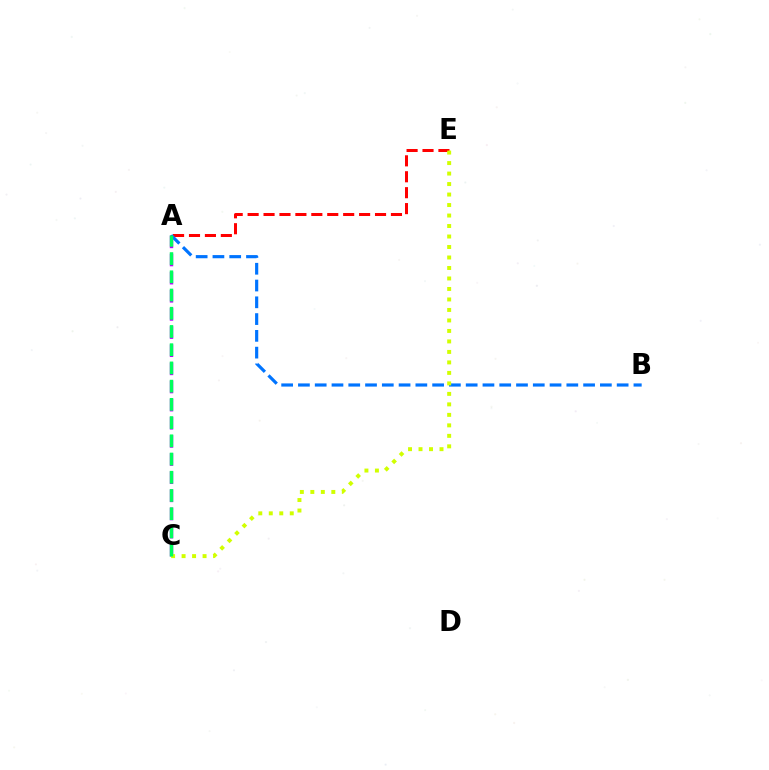{('A', 'C'): [{'color': '#b900ff', 'line_style': 'dashed', 'thickness': 2.46}, {'color': '#00ff5c', 'line_style': 'dashed', 'thickness': 2.48}], ('A', 'E'): [{'color': '#ff0000', 'line_style': 'dashed', 'thickness': 2.16}], ('A', 'B'): [{'color': '#0074ff', 'line_style': 'dashed', 'thickness': 2.28}], ('C', 'E'): [{'color': '#d1ff00', 'line_style': 'dotted', 'thickness': 2.85}]}